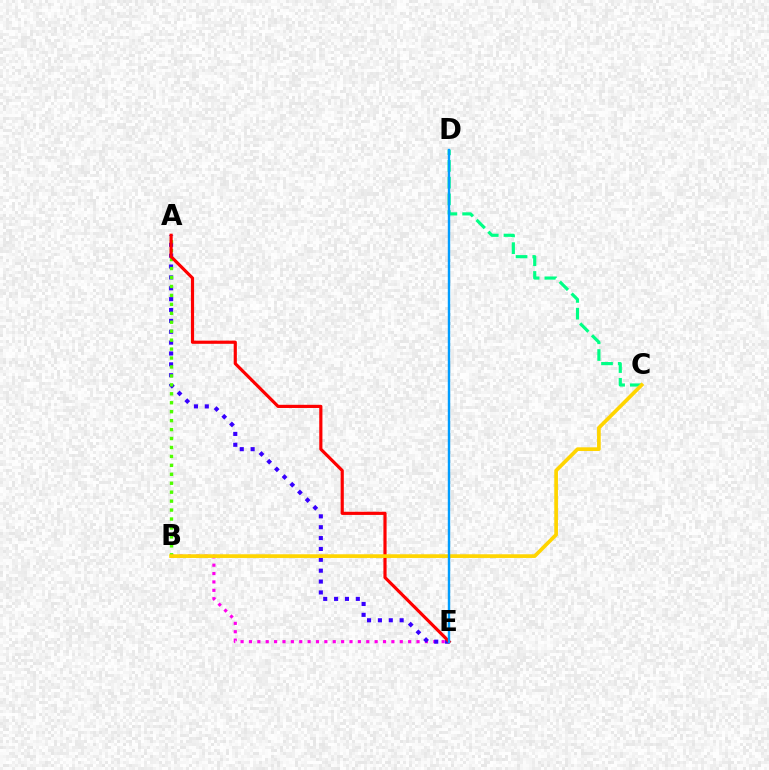{('B', 'E'): [{'color': '#ff00ed', 'line_style': 'dotted', 'thickness': 2.28}], ('A', 'E'): [{'color': '#3700ff', 'line_style': 'dotted', 'thickness': 2.95}, {'color': '#ff0000', 'line_style': 'solid', 'thickness': 2.28}], ('A', 'B'): [{'color': '#4fff00', 'line_style': 'dotted', 'thickness': 2.43}], ('C', 'D'): [{'color': '#00ff86', 'line_style': 'dashed', 'thickness': 2.27}], ('B', 'C'): [{'color': '#ffd500', 'line_style': 'solid', 'thickness': 2.66}], ('D', 'E'): [{'color': '#009eff', 'line_style': 'solid', 'thickness': 1.74}]}